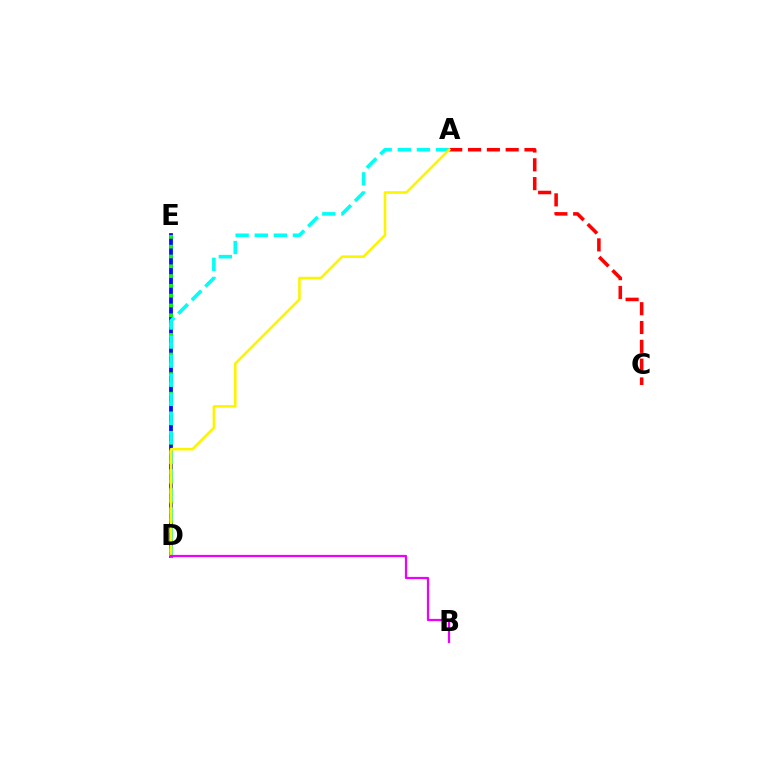{('D', 'E'): [{'color': '#0010ff', 'line_style': 'solid', 'thickness': 2.73}, {'color': '#08ff00', 'line_style': 'dotted', 'thickness': 2.66}], ('A', 'D'): [{'color': '#00fff6', 'line_style': 'dashed', 'thickness': 2.59}, {'color': '#fcf500', 'line_style': 'solid', 'thickness': 1.87}], ('A', 'C'): [{'color': '#ff0000', 'line_style': 'dashed', 'thickness': 2.56}], ('B', 'D'): [{'color': '#ee00ff', 'line_style': 'solid', 'thickness': 1.61}]}